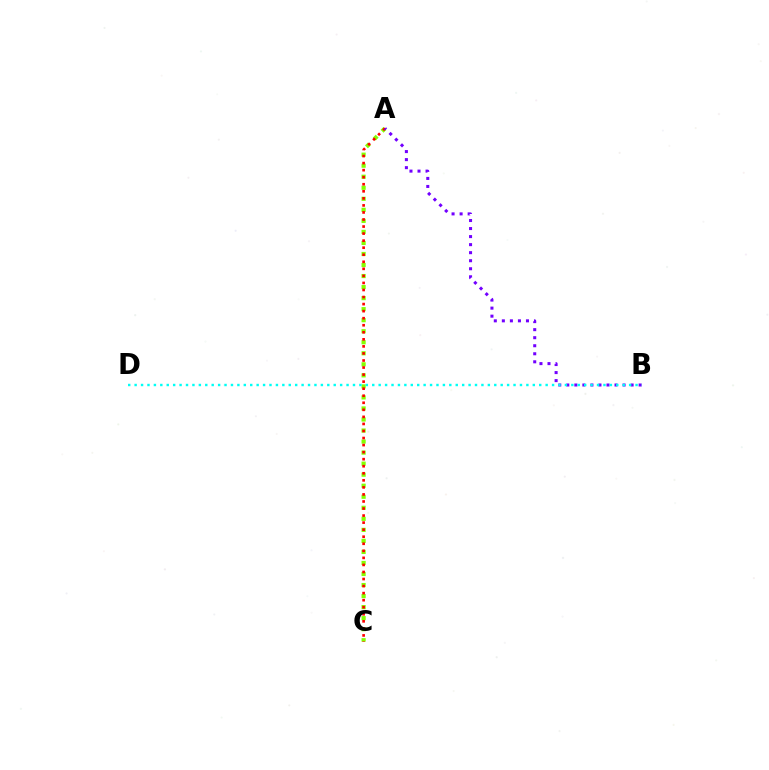{('A', 'C'): [{'color': '#84ff00', 'line_style': 'dotted', 'thickness': 3.0}, {'color': '#ff0000', 'line_style': 'dotted', 'thickness': 1.92}], ('A', 'B'): [{'color': '#7200ff', 'line_style': 'dotted', 'thickness': 2.18}], ('B', 'D'): [{'color': '#00fff6', 'line_style': 'dotted', 'thickness': 1.74}]}